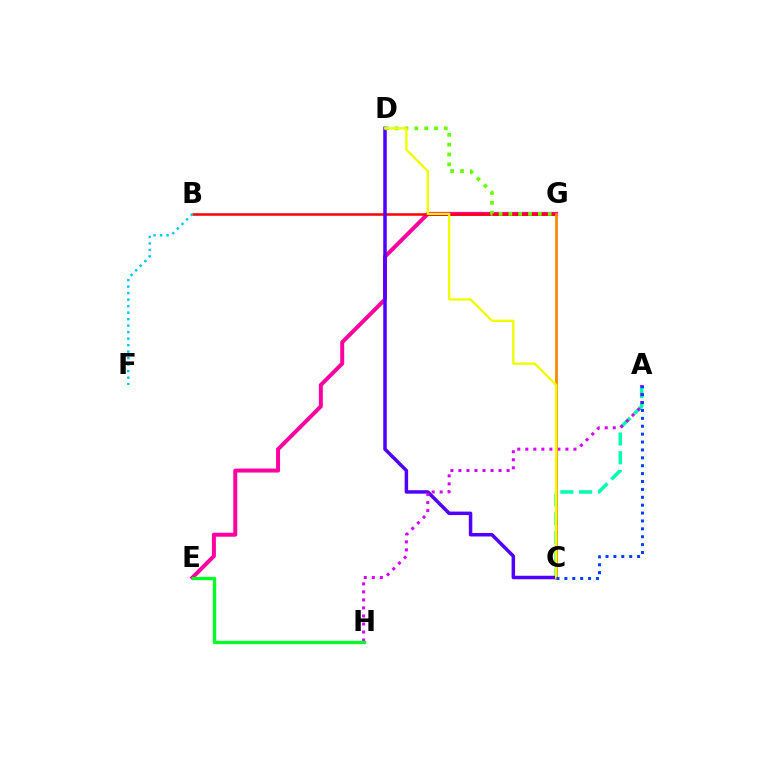{('A', 'C'): [{'color': '#00ffaf', 'line_style': 'dashed', 'thickness': 2.55}, {'color': '#003fff', 'line_style': 'dotted', 'thickness': 2.14}], ('E', 'G'): [{'color': '#ff00a0', 'line_style': 'solid', 'thickness': 2.87}], ('B', 'G'): [{'color': '#ff0000', 'line_style': 'solid', 'thickness': 1.82}], ('C', 'D'): [{'color': '#4f00ff', 'line_style': 'solid', 'thickness': 2.51}, {'color': '#eeff00', 'line_style': 'solid', 'thickness': 1.68}], ('A', 'H'): [{'color': '#d600ff', 'line_style': 'dotted', 'thickness': 2.18}], ('E', 'H'): [{'color': '#00ff27', 'line_style': 'solid', 'thickness': 2.39}], ('D', 'G'): [{'color': '#66ff00', 'line_style': 'dotted', 'thickness': 2.67}], ('C', 'G'): [{'color': '#ff8800', 'line_style': 'solid', 'thickness': 2.01}], ('B', 'F'): [{'color': '#00c7ff', 'line_style': 'dotted', 'thickness': 1.77}]}